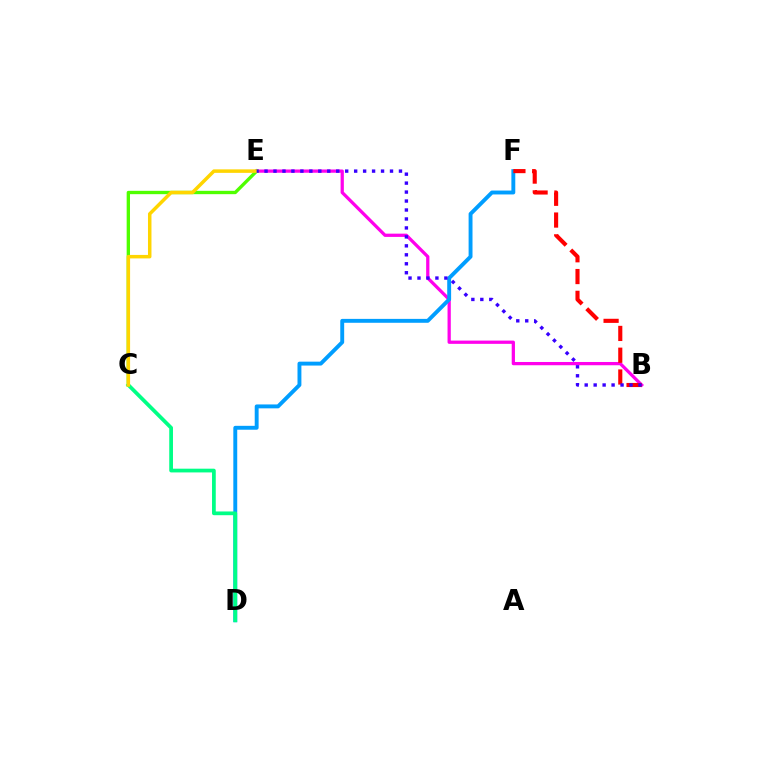{('B', 'E'): [{'color': '#ff00ed', 'line_style': 'solid', 'thickness': 2.34}, {'color': '#3700ff', 'line_style': 'dotted', 'thickness': 2.43}], ('D', 'F'): [{'color': '#009eff', 'line_style': 'solid', 'thickness': 2.81}], ('C', 'E'): [{'color': '#4fff00', 'line_style': 'solid', 'thickness': 2.41}, {'color': '#ffd500', 'line_style': 'solid', 'thickness': 2.52}], ('B', 'F'): [{'color': '#ff0000', 'line_style': 'dashed', 'thickness': 2.96}], ('C', 'D'): [{'color': '#00ff86', 'line_style': 'solid', 'thickness': 2.69}]}